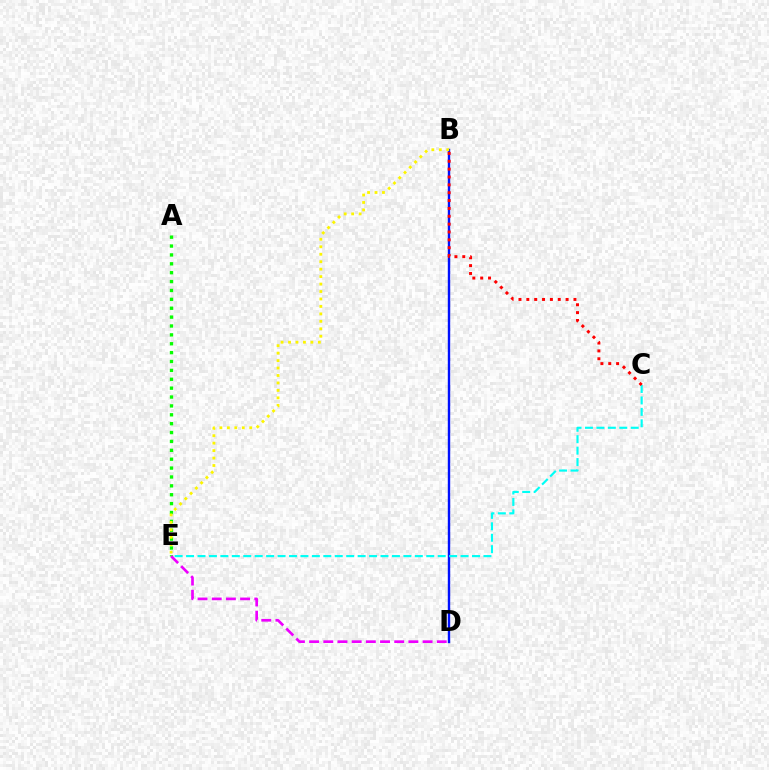{('B', 'D'): [{'color': '#0010ff', 'line_style': 'solid', 'thickness': 1.73}], ('A', 'E'): [{'color': '#08ff00', 'line_style': 'dotted', 'thickness': 2.41}], ('B', 'E'): [{'color': '#fcf500', 'line_style': 'dotted', 'thickness': 2.03}], ('C', 'E'): [{'color': '#00fff6', 'line_style': 'dashed', 'thickness': 1.55}], ('D', 'E'): [{'color': '#ee00ff', 'line_style': 'dashed', 'thickness': 1.93}], ('B', 'C'): [{'color': '#ff0000', 'line_style': 'dotted', 'thickness': 2.13}]}